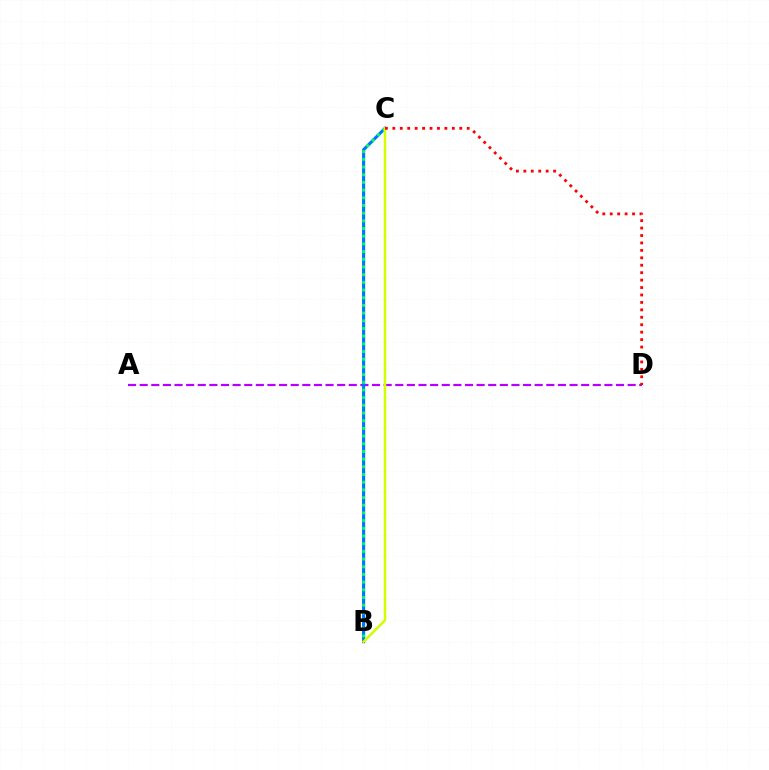{('A', 'D'): [{'color': '#b900ff', 'line_style': 'dashed', 'thickness': 1.58}], ('B', 'C'): [{'color': '#0074ff', 'line_style': 'solid', 'thickness': 2.24}, {'color': '#00ff5c', 'line_style': 'dotted', 'thickness': 2.09}, {'color': '#d1ff00', 'line_style': 'solid', 'thickness': 1.83}], ('C', 'D'): [{'color': '#ff0000', 'line_style': 'dotted', 'thickness': 2.02}]}